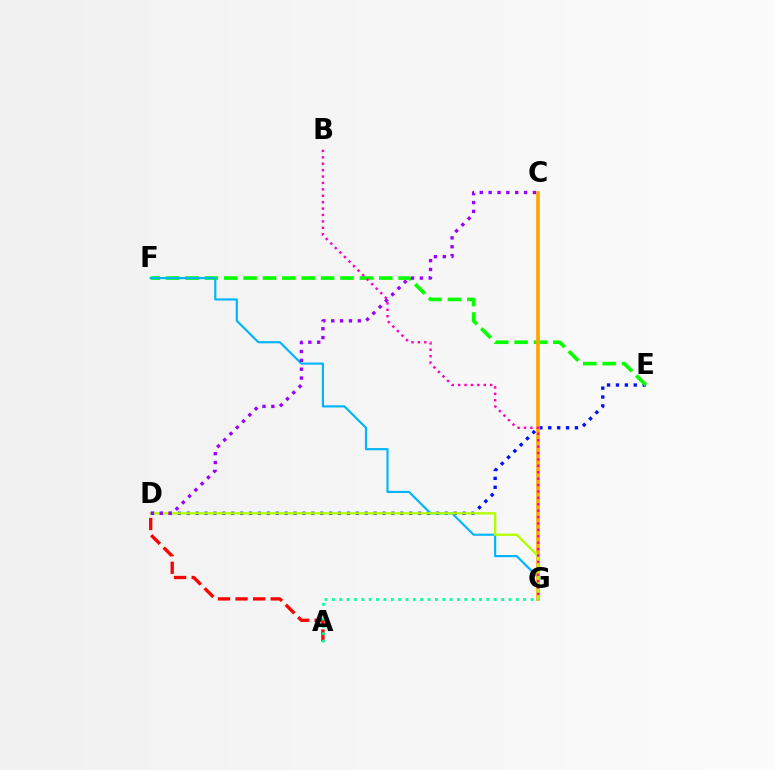{('D', 'E'): [{'color': '#0010ff', 'line_style': 'dotted', 'thickness': 2.42}], ('E', 'F'): [{'color': '#08ff00', 'line_style': 'dashed', 'thickness': 2.63}], ('F', 'G'): [{'color': '#00b5ff', 'line_style': 'solid', 'thickness': 1.55}], ('C', 'G'): [{'color': '#ffa500', 'line_style': 'solid', 'thickness': 2.62}], ('A', 'D'): [{'color': '#ff0000', 'line_style': 'dashed', 'thickness': 2.39}], ('D', 'G'): [{'color': '#b3ff00', 'line_style': 'solid', 'thickness': 1.68}], ('B', 'G'): [{'color': '#ff00bd', 'line_style': 'dotted', 'thickness': 1.74}], ('C', 'D'): [{'color': '#9b00ff', 'line_style': 'dotted', 'thickness': 2.41}], ('A', 'G'): [{'color': '#00ff9d', 'line_style': 'dotted', 'thickness': 2.0}]}